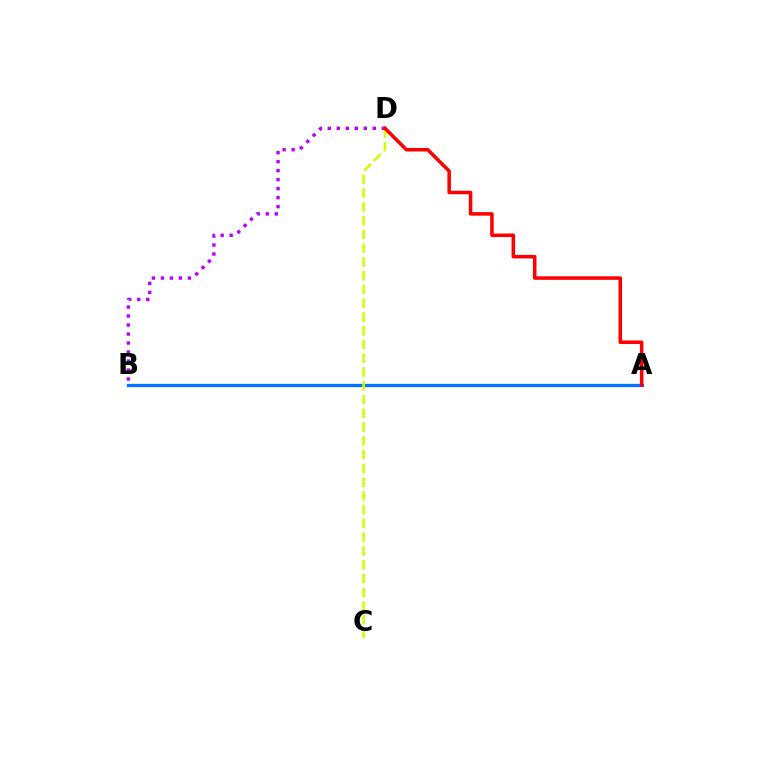{('A', 'B'): [{'color': '#00ff5c', 'line_style': 'dotted', 'thickness': 1.89}, {'color': '#0074ff', 'line_style': 'solid', 'thickness': 2.35}], ('B', 'D'): [{'color': '#b900ff', 'line_style': 'dotted', 'thickness': 2.45}], ('C', 'D'): [{'color': '#d1ff00', 'line_style': 'dashed', 'thickness': 1.87}], ('A', 'D'): [{'color': '#ff0000', 'line_style': 'solid', 'thickness': 2.54}]}